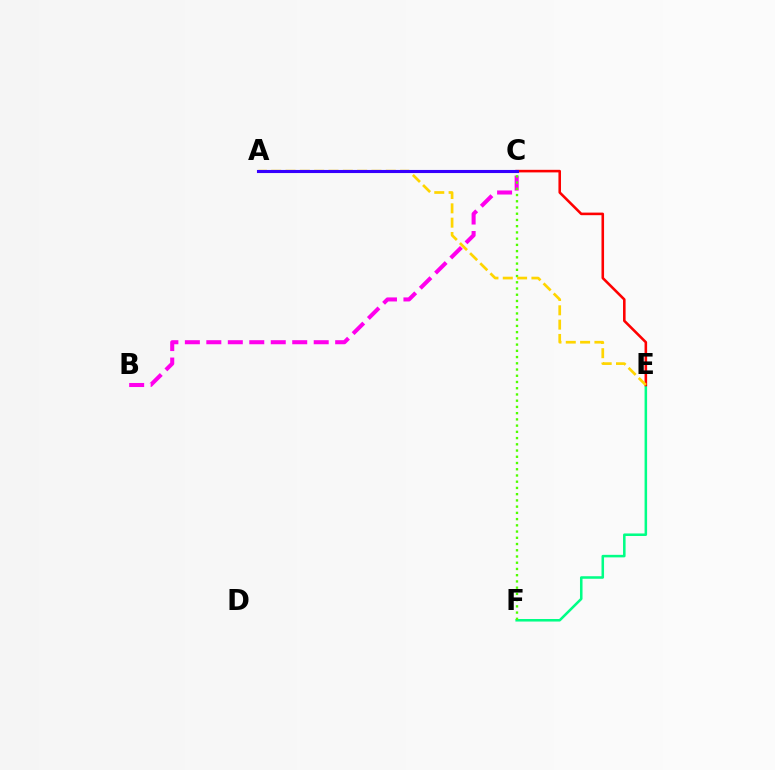{('E', 'F'): [{'color': '#00ff86', 'line_style': 'solid', 'thickness': 1.83}], ('C', 'E'): [{'color': '#ff0000', 'line_style': 'solid', 'thickness': 1.85}], ('B', 'C'): [{'color': '#ff00ed', 'line_style': 'dashed', 'thickness': 2.92}], ('C', 'F'): [{'color': '#4fff00', 'line_style': 'dotted', 'thickness': 1.69}], ('A', 'C'): [{'color': '#009eff', 'line_style': 'dashed', 'thickness': 2.12}, {'color': '#3700ff', 'line_style': 'solid', 'thickness': 2.23}], ('A', 'E'): [{'color': '#ffd500', 'line_style': 'dashed', 'thickness': 1.95}]}